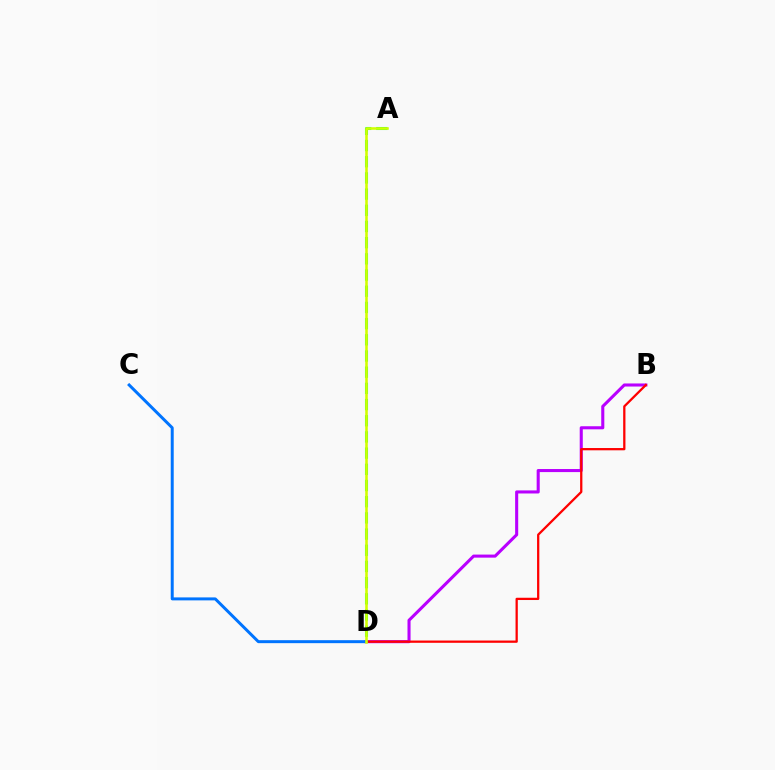{('B', 'D'): [{'color': '#b900ff', 'line_style': 'solid', 'thickness': 2.21}, {'color': '#ff0000', 'line_style': 'solid', 'thickness': 1.64}], ('A', 'D'): [{'color': '#00ff5c', 'line_style': 'dashed', 'thickness': 2.2}, {'color': '#d1ff00', 'line_style': 'solid', 'thickness': 1.85}], ('C', 'D'): [{'color': '#0074ff', 'line_style': 'solid', 'thickness': 2.14}]}